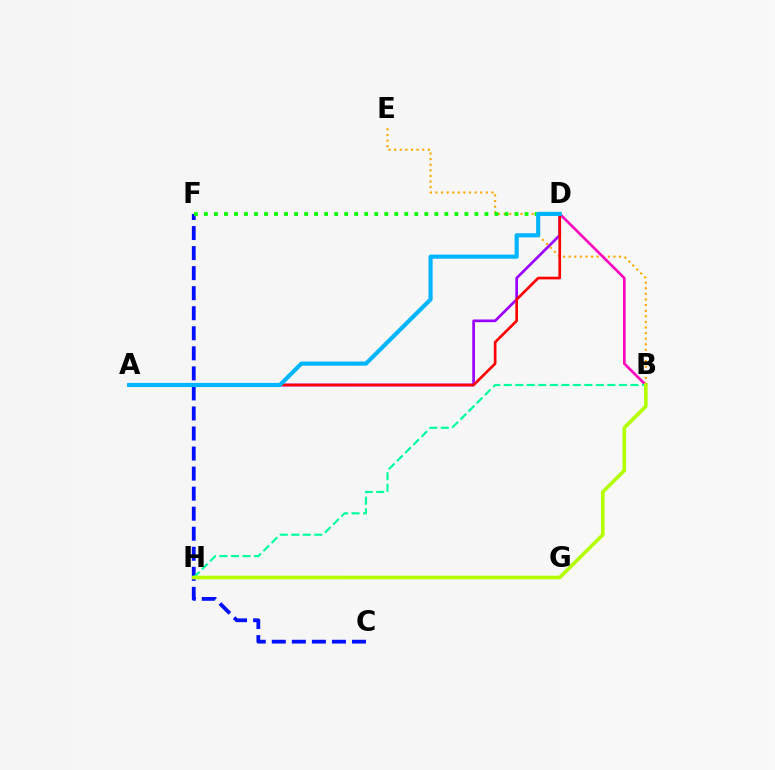{('B', 'E'): [{'color': '#ffa500', 'line_style': 'dotted', 'thickness': 1.52}], ('B', 'D'): [{'color': '#ff00bd', 'line_style': 'solid', 'thickness': 1.91}], ('C', 'F'): [{'color': '#0010ff', 'line_style': 'dashed', 'thickness': 2.72}], ('B', 'H'): [{'color': '#00ff9d', 'line_style': 'dashed', 'thickness': 1.56}, {'color': '#b3ff00', 'line_style': 'solid', 'thickness': 2.61}], ('A', 'D'): [{'color': '#9b00ff', 'line_style': 'solid', 'thickness': 1.93}, {'color': '#ff0000', 'line_style': 'solid', 'thickness': 1.92}, {'color': '#00b5ff', 'line_style': 'solid', 'thickness': 2.98}], ('D', 'F'): [{'color': '#08ff00', 'line_style': 'dotted', 'thickness': 2.72}]}